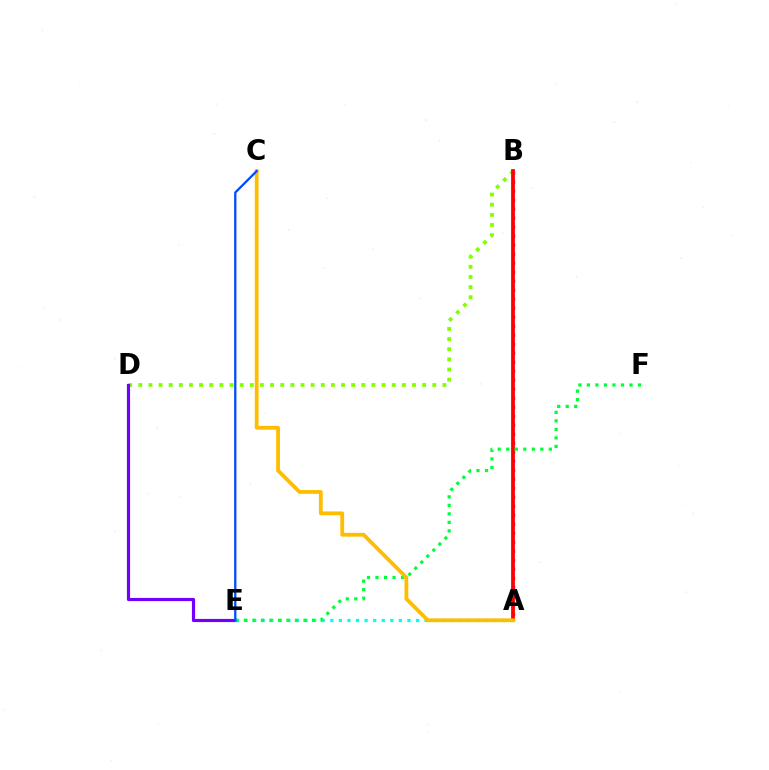{('A', 'B'): [{'color': '#ff00cf', 'line_style': 'dotted', 'thickness': 2.45}, {'color': '#ff0000', 'line_style': 'solid', 'thickness': 2.72}], ('A', 'E'): [{'color': '#00fff6', 'line_style': 'dotted', 'thickness': 2.33}], ('B', 'D'): [{'color': '#84ff00', 'line_style': 'dotted', 'thickness': 2.75}], ('D', 'E'): [{'color': '#7200ff', 'line_style': 'solid', 'thickness': 2.28}], ('E', 'F'): [{'color': '#00ff39', 'line_style': 'dotted', 'thickness': 2.31}], ('A', 'C'): [{'color': '#ffbd00', 'line_style': 'solid', 'thickness': 2.73}], ('C', 'E'): [{'color': '#004bff', 'line_style': 'solid', 'thickness': 1.64}]}